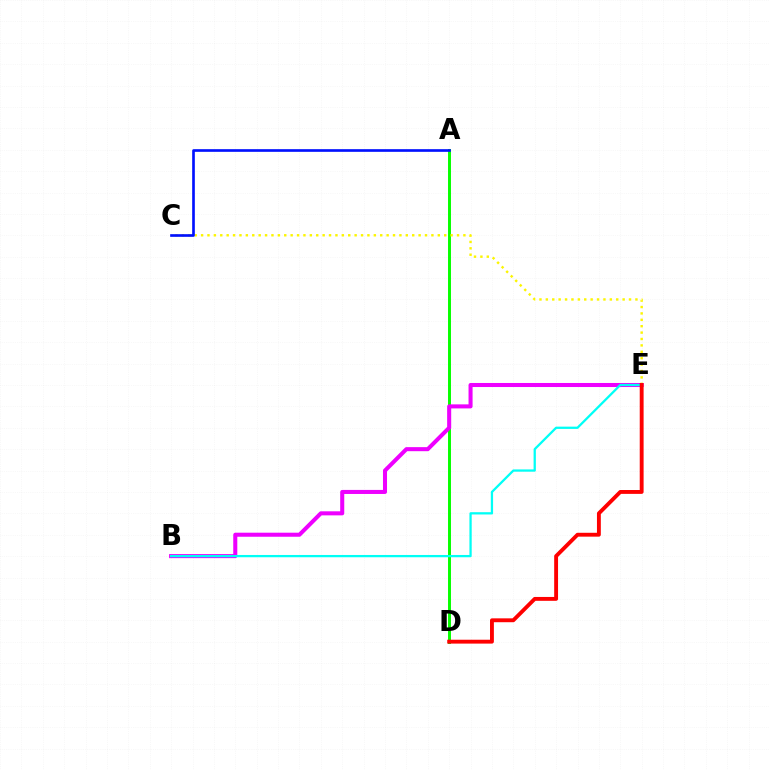{('A', 'D'): [{'color': '#08ff00', 'line_style': 'solid', 'thickness': 2.13}], ('C', 'E'): [{'color': '#fcf500', 'line_style': 'dotted', 'thickness': 1.74}], ('B', 'E'): [{'color': '#ee00ff', 'line_style': 'solid', 'thickness': 2.92}, {'color': '#00fff6', 'line_style': 'solid', 'thickness': 1.64}], ('A', 'C'): [{'color': '#0010ff', 'line_style': 'solid', 'thickness': 1.91}], ('D', 'E'): [{'color': '#ff0000', 'line_style': 'solid', 'thickness': 2.79}]}